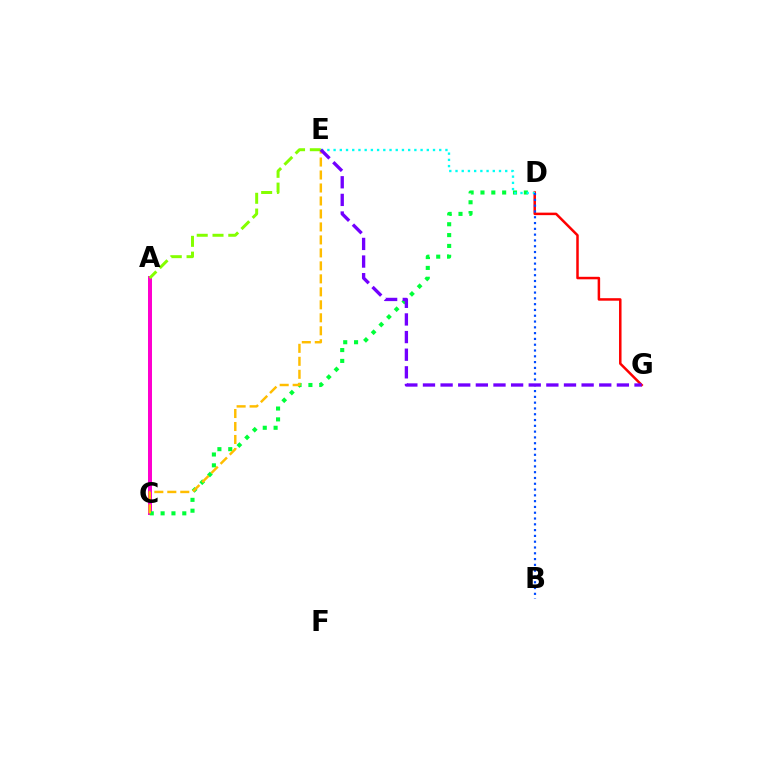{('D', 'G'): [{'color': '#ff0000', 'line_style': 'solid', 'thickness': 1.8}], ('A', 'C'): [{'color': '#ff00cf', 'line_style': 'solid', 'thickness': 2.87}], ('C', 'D'): [{'color': '#00ff39', 'line_style': 'dotted', 'thickness': 2.95}], ('D', 'E'): [{'color': '#00fff6', 'line_style': 'dotted', 'thickness': 1.69}], ('B', 'D'): [{'color': '#004bff', 'line_style': 'dotted', 'thickness': 1.57}], ('C', 'E'): [{'color': '#ffbd00', 'line_style': 'dashed', 'thickness': 1.76}], ('A', 'E'): [{'color': '#84ff00', 'line_style': 'dashed', 'thickness': 2.14}], ('E', 'G'): [{'color': '#7200ff', 'line_style': 'dashed', 'thickness': 2.39}]}